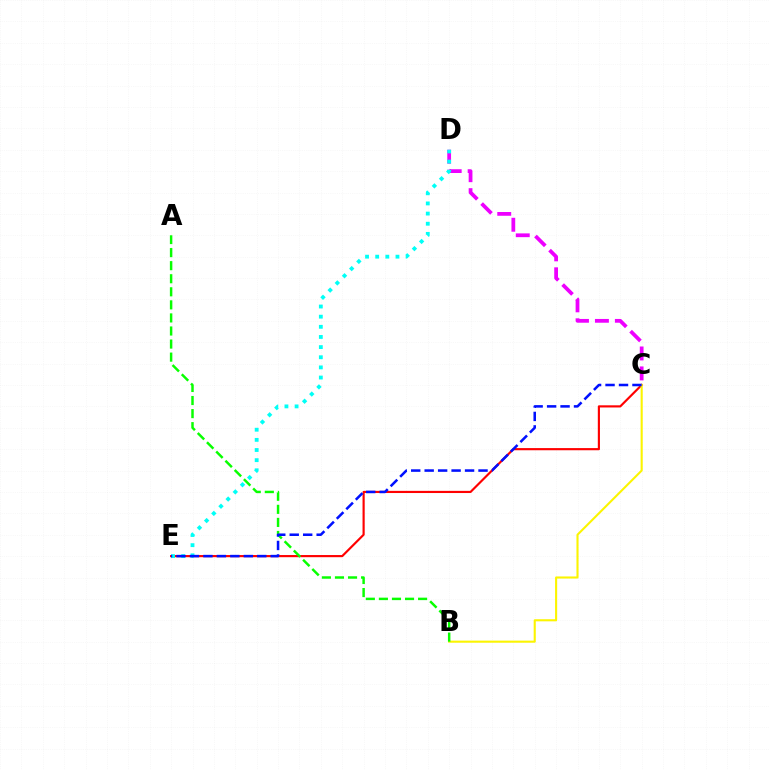{('C', 'D'): [{'color': '#ee00ff', 'line_style': 'dashed', 'thickness': 2.71}], ('C', 'E'): [{'color': '#ff0000', 'line_style': 'solid', 'thickness': 1.56}, {'color': '#0010ff', 'line_style': 'dashed', 'thickness': 1.83}], ('B', 'C'): [{'color': '#fcf500', 'line_style': 'solid', 'thickness': 1.51}], ('D', 'E'): [{'color': '#00fff6', 'line_style': 'dotted', 'thickness': 2.76}], ('A', 'B'): [{'color': '#08ff00', 'line_style': 'dashed', 'thickness': 1.77}]}